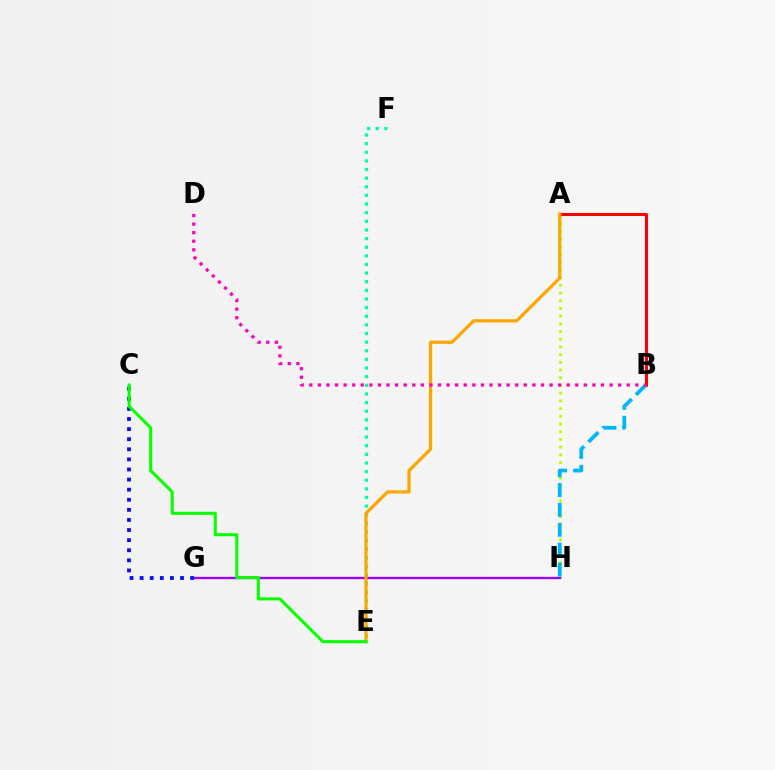{('A', 'H'): [{'color': '#b3ff00', 'line_style': 'dotted', 'thickness': 2.09}], ('A', 'B'): [{'color': '#ff0000', 'line_style': 'solid', 'thickness': 2.2}], ('G', 'H'): [{'color': '#9b00ff', 'line_style': 'solid', 'thickness': 1.7}], ('B', 'H'): [{'color': '#00b5ff', 'line_style': 'dashed', 'thickness': 2.7}], ('E', 'F'): [{'color': '#00ff9d', 'line_style': 'dotted', 'thickness': 2.34}], ('A', 'E'): [{'color': '#ffa500', 'line_style': 'solid', 'thickness': 2.32}], ('C', 'G'): [{'color': '#0010ff', 'line_style': 'dotted', 'thickness': 2.74}], ('C', 'E'): [{'color': '#08ff00', 'line_style': 'solid', 'thickness': 2.19}], ('B', 'D'): [{'color': '#ff00bd', 'line_style': 'dotted', 'thickness': 2.33}]}